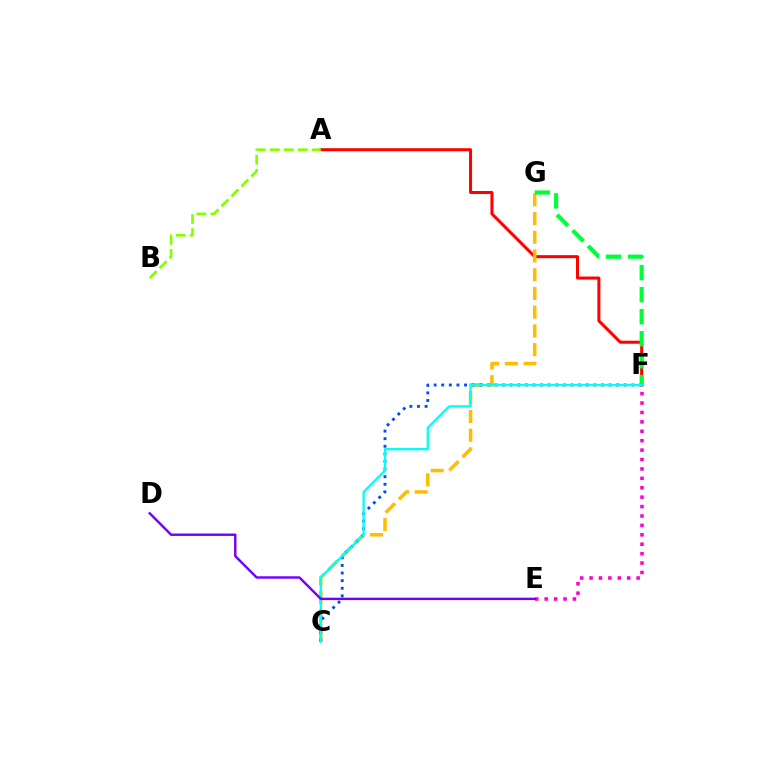{('A', 'F'): [{'color': '#ff0000', 'line_style': 'solid', 'thickness': 2.18}], ('C', 'G'): [{'color': '#ffbd00', 'line_style': 'dashed', 'thickness': 2.54}], ('E', 'F'): [{'color': '#ff00cf', 'line_style': 'dotted', 'thickness': 2.56}], ('C', 'F'): [{'color': '#004bff', 'line_style': 'dotted', 'thickness': 2.07}, {'color': '#00fff6', 'line_style': 'solid', 'thickness': 1.66}], ('F', 'G'): [{'color': '#00ff39', 'line_style': 'dashed', 'thickness': 2.99}], ('D', 'E'): [{'color': '#7200ff', 'line_style': 'solid', 'thickness': 1.74}], ('A', 'B'): [{'color': '#84ff00', 'line_style': 'dashed', 'thickness': 1.91}]}